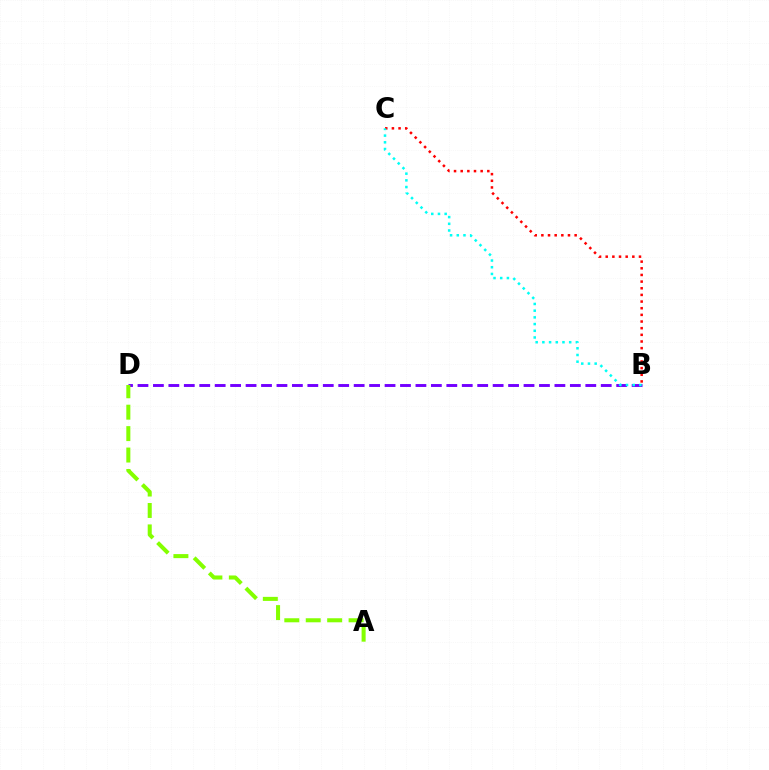{('B', 'C'): [{'color': '#ff0000', 'line_style': 'dotted', 'thickness': 1.81}, {'color': '#00fff6', 'line_style': 'dotted', 'thickness': 1.82}], ('B', 'D'): [{'color': '#7200ff', 'line_style': 'dashed', 'thickness': 2.1}], ('A', 'D'): [{'color': '#84ff00', 'line_style': 'dashed', 'thickness': 2.91}]}